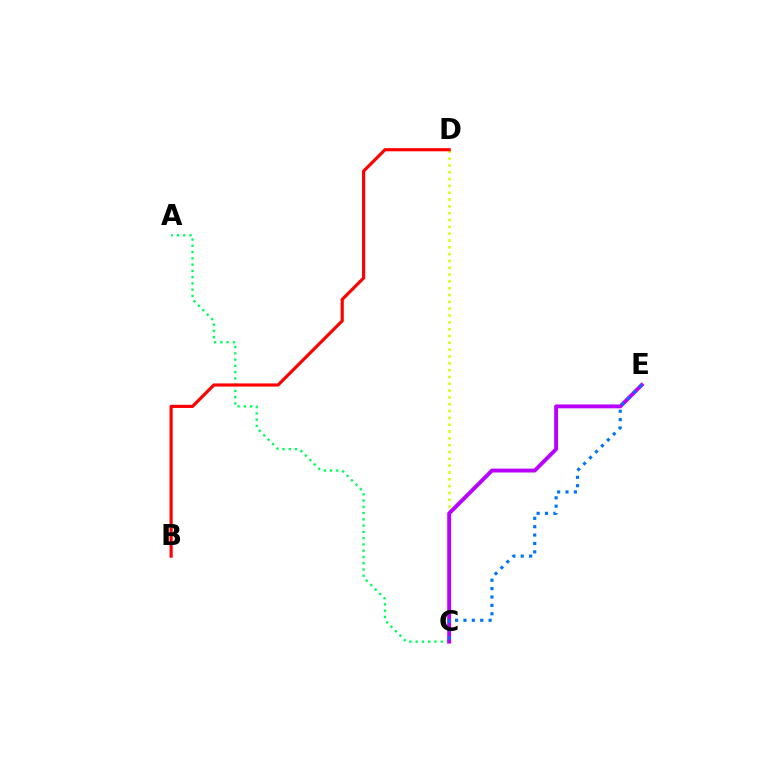{('A', 'C'): [{'color': '#00ff5c', 'line_style': 'dotted', 'thickness': 1.7}], ('C', 'D'): [{'color': '#d1ff00', 'line_style': 'dotted', 'thickness': 1.85}], ('C', 'E'): [{'color': '#b900ff', 'line_style': 'solid', 'thickness': 2.79}, {'color': '#0074ff', 'line_style': 'dotted', 'thickness': 2.28}], ('B', 'D'): [{'color': '#ff0000', 'line_style': 'solid', 'thickness': 2.27}]}